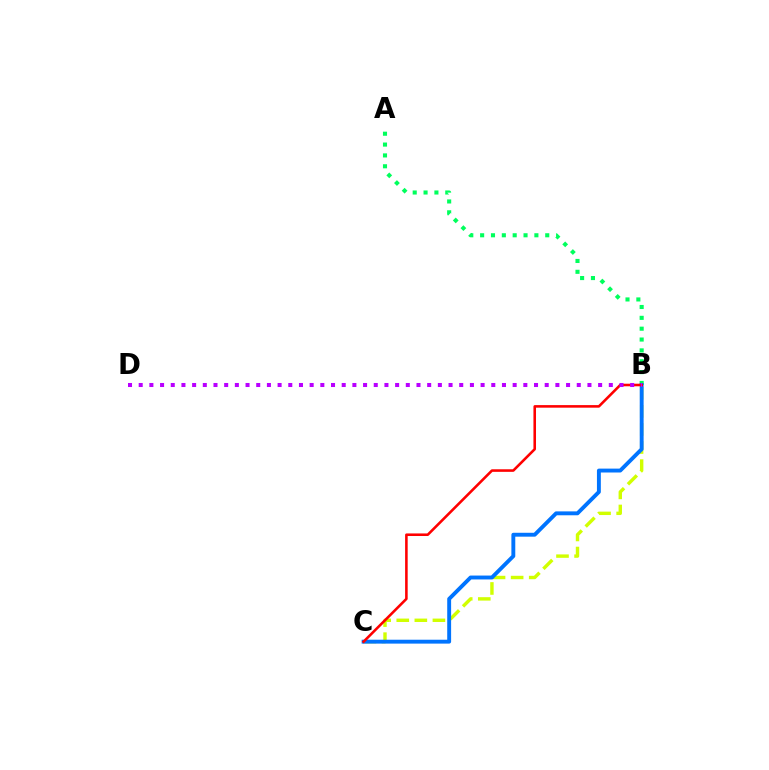{('B', 'C'): [{'color': '#d1ff00', 'line_style': 'dashed', 'thickness': 2.46}, {'color': '#0074ff', 'line_style': 'solid', 'thickness': 2.8}, {'color': '#ff0000', 'line_style': 'solid', 'thickness': 1.85}], ('A', 'B'): [{'color': '#00ff5c', 'line_style': 'dotted', 'thickness': 2.95}], ('B', 'D'): [{'color': '#b900ff', 'line_style': 'dotted', 'thickness': 2.9}]}